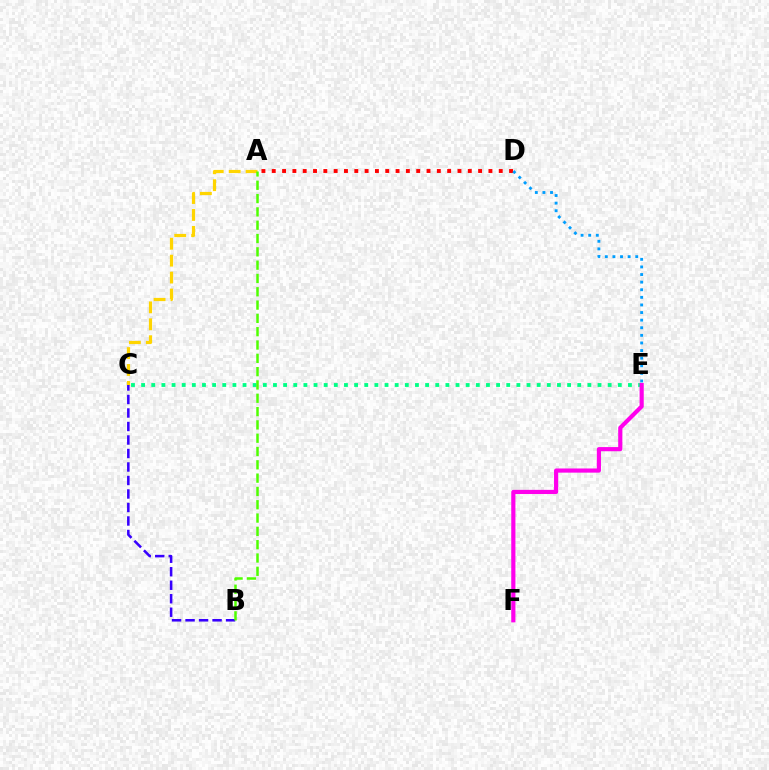{('A', 'D'): [{'color': '#ff0000', 'line_style': 'dotted', 'thickness': 2.8}], ('C', 'E'): [{'color': '#00ff86', 'line_style': 'dotted', 'thickness': 2.76}], ('A', 'C'): [{'color': '#ffd500', 'line_style': 'dashed', 'thickness': 2.3}], ('E', 'F'): [{'color': '#ff00ed', 'line_style': 'solid', 'thickness': 2.99}], ('B', 'C'): [{'color': '#3700ff', 'line_style': 'dashed', 'thickness': 1.83}], ('D', 'E'): [{'color': '#009eff', 'line_style': 'dotted', 'thickness': 2.07}], ('A', 'B'): [{'color': '#4fff00', 'line_style': 'dashed', 'thickness': 1.81}]}